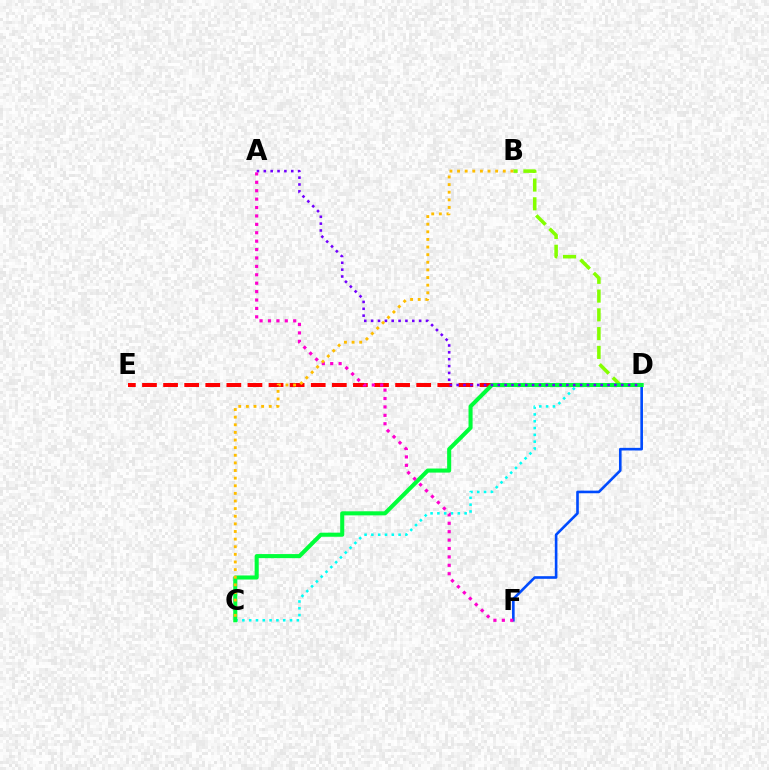{('D', 'E'): [{'color': '#ff0000', 'line_style': 'dashed', 'thickness': 2.87}], ('D', 'F'): [{'color': '#004bff', 'line_style': 'solid', 'thickness': 1.89}], ('C', 'D'): [{'color': '#00fff6', 'line_style': 'dotted', 'thickness': 1.85}, {'color': '#00ff39', 'line_style': 'solid', 'thickness': 2.93}], ('B', 'D'): [{'color': '#84ff00', 'line_style': 'dashed', 'thickness': 2.55}], ('A', 'D'): [{'color': '#7200ff', 'line_style': 'dotted', 'thickness': 1.86}], ('A', 'F'): [{'color': '#ff00cf', 'line_style': 'dotted', 'thickness': 2.28}], ('B', 'C'): [{'color': '#ffbd00', 'line_style': 'dotted', 'thickness': 2.07}]}